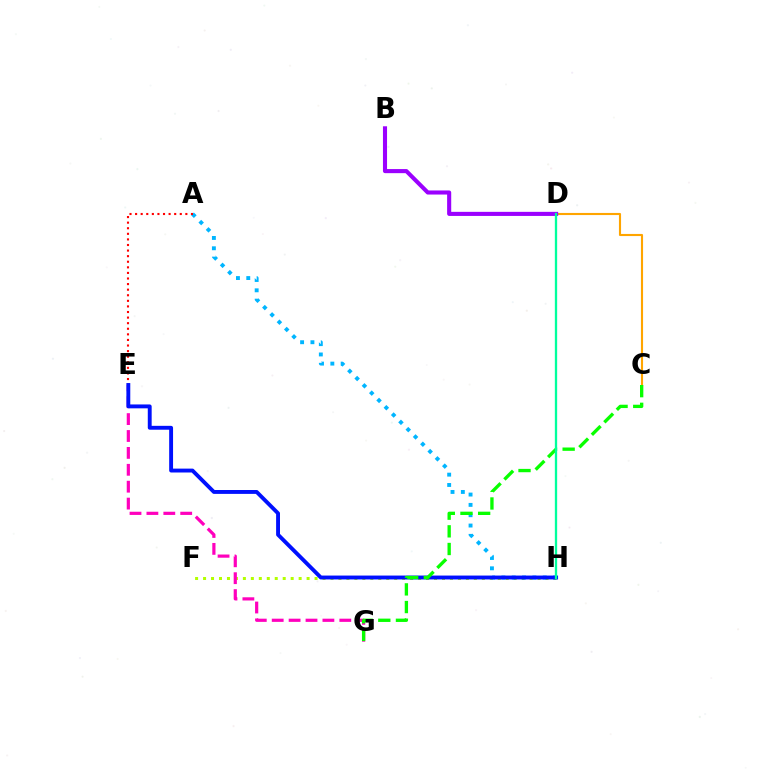{('F', 'H'): [{'color': '#b3ff00', 'line_style': 'dotted', 'thickness': 2.16}], ('A', 'H'): [{'color': '#00b5ff', 'line_style': 'dotted', 'thickness': 2.81}], ('E', 'G'): [{'color': '#ff00bd', 'line_style': 'dashed', 'thickness': 2.3}], ('A', 'E'): [{'color': '#ff0000', 'line_style': 'dotted', 'thickness': 1.52}], ('C', 'D'): [{'color': '#ffa500', 'line_style': 'solid', 'thickness': 1.52}], ('E', 'H'): [{'color': '#0010ff', 'line_style': 'solid', 'thickness': 2.8}], ('B', 'D'): [{'color': '#9b00ff', 'line_style': 'solid', 'thickness': 2.94}], ('C', 'G'): [{'color': '#08ff00', 'line_style': 'dashed', 'thickness': 2.4}], ('D', 'H'): [{'color': '#00ff9d', 'line_style': 'solid', 'thickness': 1.66}]}